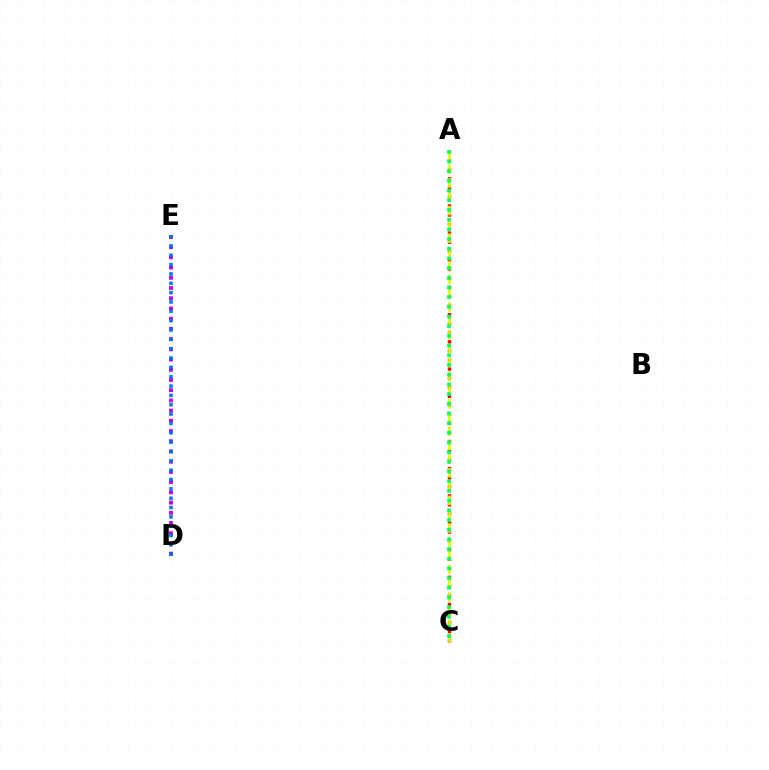{('A', 'C'): [{'color': '#ff0000', 'line_style': 'dotted', 'thickness': 2.46}, {'color': '#d1ff00', 'line_style': 'dashed', 'thickness': 1.88}, {'color': '#00ff5c', 'line_style': 'dotted', 'thickness': 2.63}], ('D', 'E'): [{'color': '#b900ff', 'line_style': 'dotted', 'thickness': 2.78}, {'color': '#0074ff', 'line_style': 'dotted', 'thickness': 2.54}]}